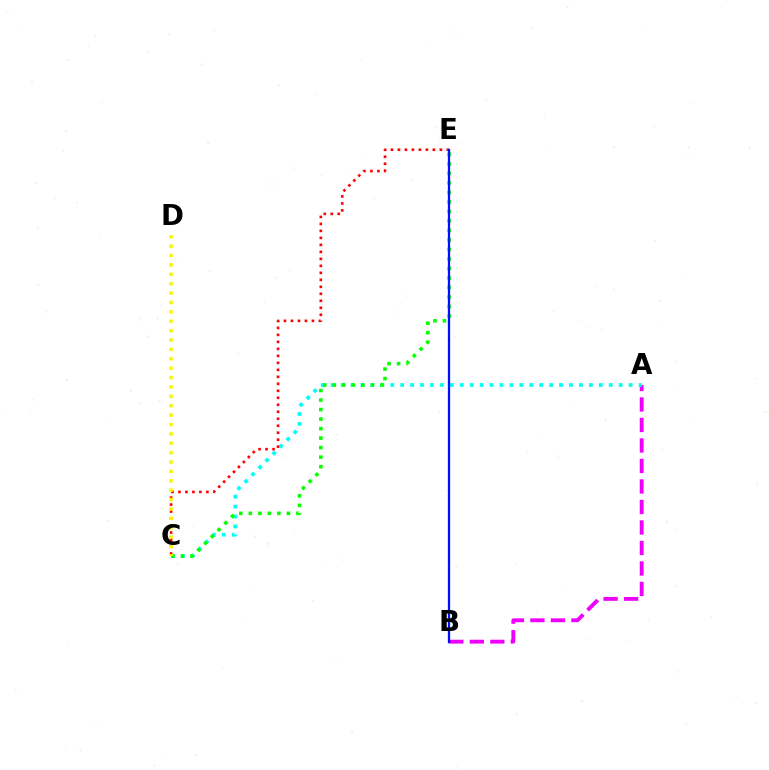{('A', 'B'): [{'color': '#ee00ff', 'line_style': 'dashed', 'thickness': 2.79}], ('A', 'C'): [{'color': '#00fff6', 'line_style': 'dotted', 'thickness': 2.7}], ('C', 'E'): [{'color': '#ff0000', 'line_style': 'dotted', 'thickness': 1.9}, {'color': '#08ff00', 'line_style': 'dotted', 'thickness': 2.59}], ('B', 'E'): [{'color': '#0010ff', 'line_style': 'solid', 'thickness': 1.64}], ('C', 'D'): [{'color': '#fcf500', 'line_style': 'dotted', 'thickness': 2.55}]}